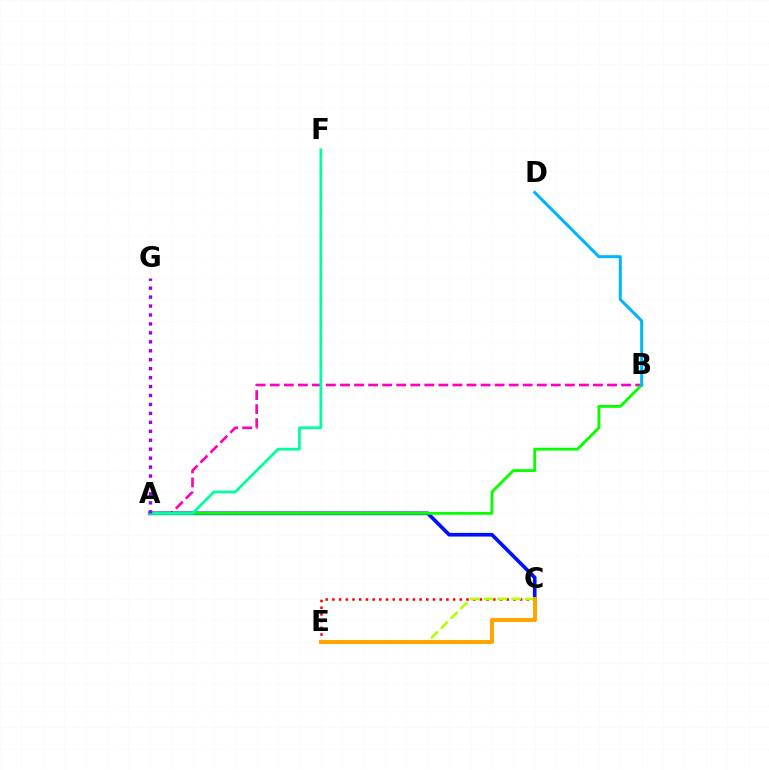{('A', 'B'): [{'color': '#ff00bd', 'line_style': 'dashed', 'thickness': 1.91}, {'color': '#08ff00', 'line_style': 'solid', 'thickness': 2.05}], ('A', 'C'): [{'color': '#0010ff', 'line_style': 'solid', 'thickness': 2.64}], ('C', 'E'): [{'color': '#ff0000', 'line_style': 'dotted', 'thickness': 1.82}, {'color': '#b3ff00', 'line_style': 'dashed', 'thickness': 1.87}, {'color': '#ffa500', 'line_style': 'solid', 'thickness': 2.86}], ('B', 'D'): [{'color': '#00b5ff', 'line_style': 'solid', 'thickness': 2.16}], ('A', 'F'): [{'color': '#00ff9d', 'line_style': 'solid', 'thickness': 1.98}], ('A', 'G'): [{'color': '#9b00ff', 'line_style': 'dotted', 'thickness': 2.43}]}